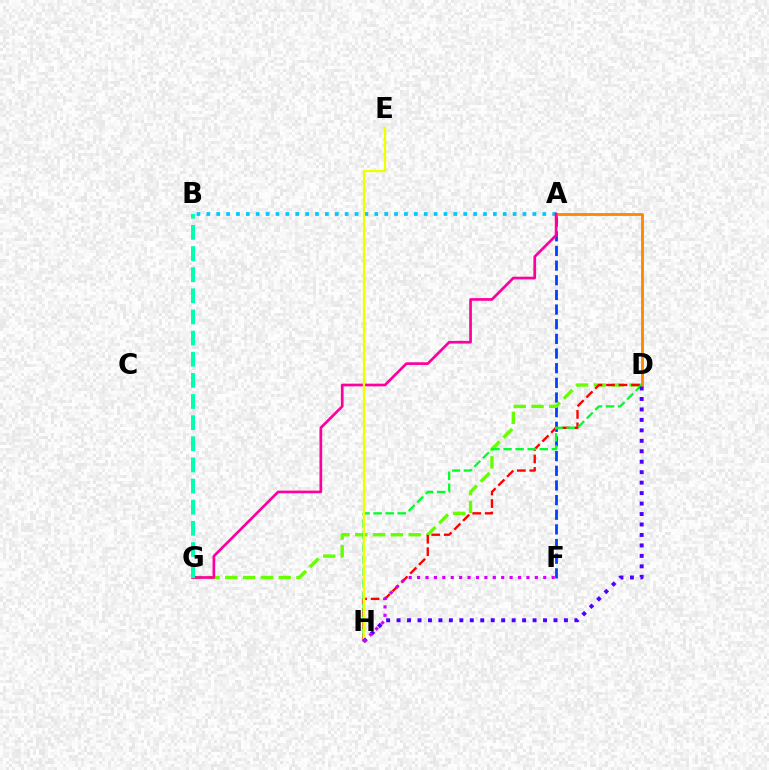{('A', 'F'): [{'color': '#003fff', 'line_style': 'dashed', 'thickness': 1.99}], ('D', 'G'): [{'color': '#66ff00', 'line_style': 'dashed', 'thickness': 2.42}], ('D', 'H'): [{'color': '#ff0000', 'line_style': 'dashed', 'thickness': 1.69}, {'color': '#00ff27', 'line_style': 'dashed', 'thickness': 1.64}, {'color': '#4f00ff', 'line_style': 'dotted', 'thickness': 2.84}], ('A', 'D'): [{'color': '#ff8800', 'line_style': 'solid', 'thickness': 2.04}], ('A', 'B'): [{'color': '#00c7ff', 'line_style': 'dotted', 'thickness': 2.68}], ('A', 'G'): [{'color': '#ff00a0', 'line_style': 'solid', 'thickness': 1.95}], ('E', 'H'): [{'color': '#eeff00', 'line_style': 'solid', 'thickness': 1.69}], ('F', 'H'): [{'color': '#d600ff', 'line_style': 'dotted', 'thickness': 2.29}], ('B', 'G'): [{'color': '#00ffaf', 'line_style': 'dashed', 'thickness': 2.87}]}